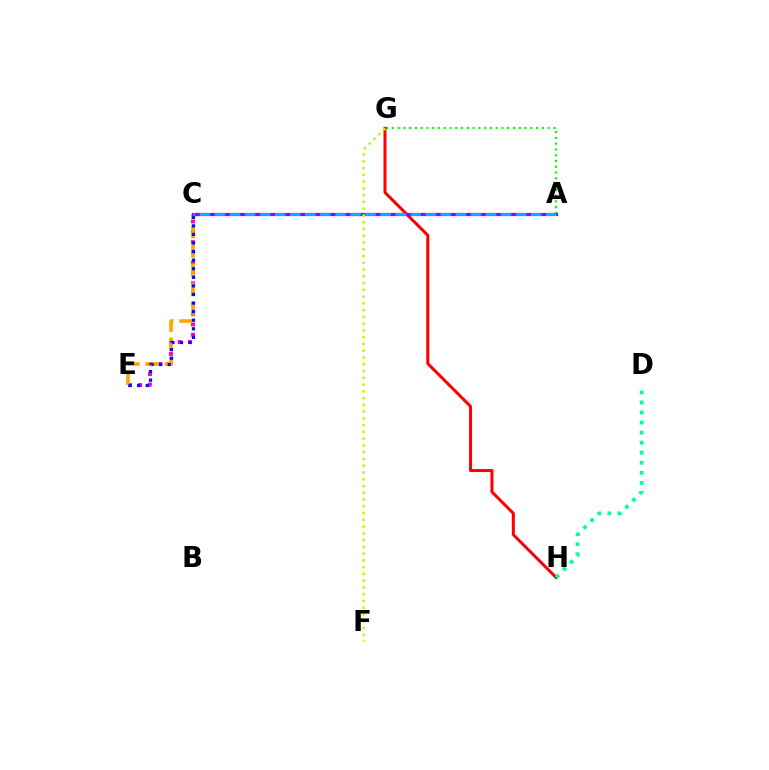{('C', 'E'): [{'color': '#ff00bd', 'line_style': 'dotted', 'thickness': 2.8}, {'color': '#ffa500', 'line_style': 'dashed', 'thickness': 2.61}, {'color': '#0010ff', 'line_style': 'dotted', 'thickness': 2.33}], ('A', 'G'): [{'color': '#08ff00', 'line_style': 'dotted', 'thickness': 1.57}], ('G', 'H'): [{'color': '#ff0000', 'line_style': 'solid', 'thickness': 2.17}], ('A', 'C'): [{'color': '#9b00ff', 'line_style': 'solid', 'thickness': 2.33}, {'color': '#00b5ff', 'line_style': 'dashed', 'thickness': 2.05}], ('D', 'H'): [{'color': '#00ff9d', 'line_style': 'dotted', 'thickness': 2.73}], ('F', 'G'): [{'color': '#b3ff00', 'line_style': 'dotted', 'thickness': 1.84}]}